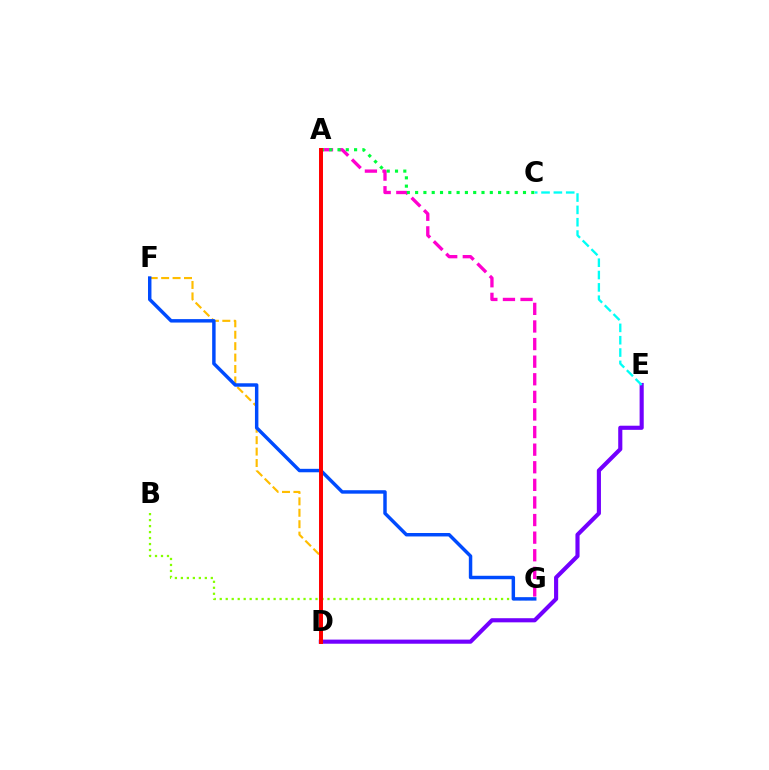{('D', 'E'): [{'color': '#7200ff', 'line_style': 'solid', 'thickness': 2.97}], ('D', 'F'): [{'color': '#ffbd00', 'line_style': 'dashed', 'thickness': 1.55}], ('A', 'G'): [{'color': '#ff00cf', 'line_style': 'dashed', 'thickness': 2.39}], ('A', 'C'): [{'color': '#00ff39', 'line_style': 'dotted', 'thickness': 2.25}], ('B', 'G'): [{'color': '#84ff00', 'line_style': 'dotted', 'thickness': 1.63}], ('F', 'G'): [{'color': '#004bff', 'line_style': 'solid', 'thickness': 2.49}], ('A', 'D'): [{'color': '#ff0000', 'line_style': 'solid', 'thickness': 2.86}], ('C', 'E'): [{'color': '#00fff6', 'line_style': 'dashed', 'thickness': 1.68}]}